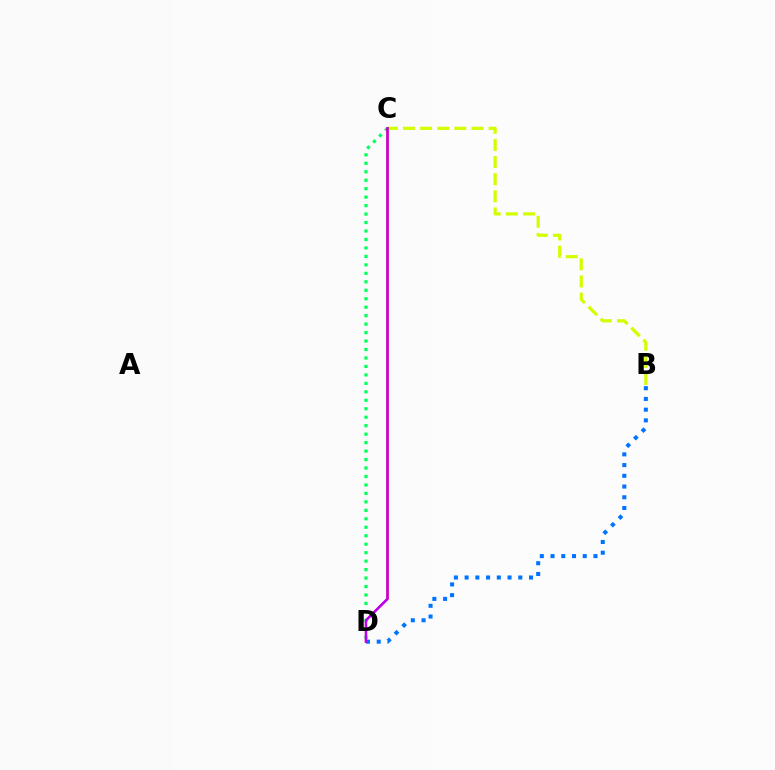{('B', 'D'): [{'color': '#0074ff', 'line_style': 'dotted', 'thickness': 2.92}], ('B', 'C'): [{'color': '#d1ff00', 'line_style': 'dashed', 'thickness': 2.33}], ('C', 'D'): [{'color': '#00ff5c', 'line_style': 'dotted', 'thickness': 2.3}, {'color': '#ff0000', 'line_style': 'solid', 'thickness': 1.58}, {'color': '#b900ff', 'line_style': 'solid', 'thickness': 1.7}]}